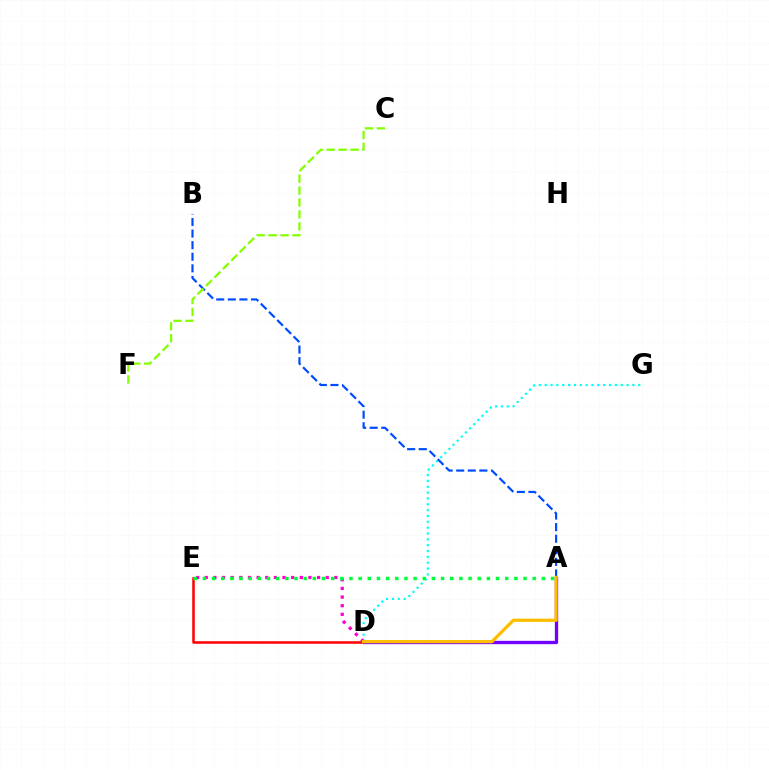{('D', 'E'): [{'color': '#ff0000', 'line_style': 'solid', 'thickness': 1.81}, {'color': '#ff00cf', 'line_style': 'dotted', 'thickness': 2.35}], ('D', 'G'): [{'color': '#00fff6', 'line_style': 'dotted', 'thickness': 1.59}], ('A', 'D'): [{'color': '#7200ff', 'line_style': 'solid', 'thickness': 2.38}, {'color': '#ffbd00', 'line_style': 'solid', 'thickness': 2.33}], ('A', 'B'): [{'color': '#004bff', 'line_style': 'dashed', 'thickness': 1.57}], ('C', 'F'): [{'color': '#84ff00', 'line_style': 'dashed', 'thickness': 1.62}], ('A', 'E'): [{'color': '#00ff39', 'line_style': 'dotted', 'thickness': 2.49}]}